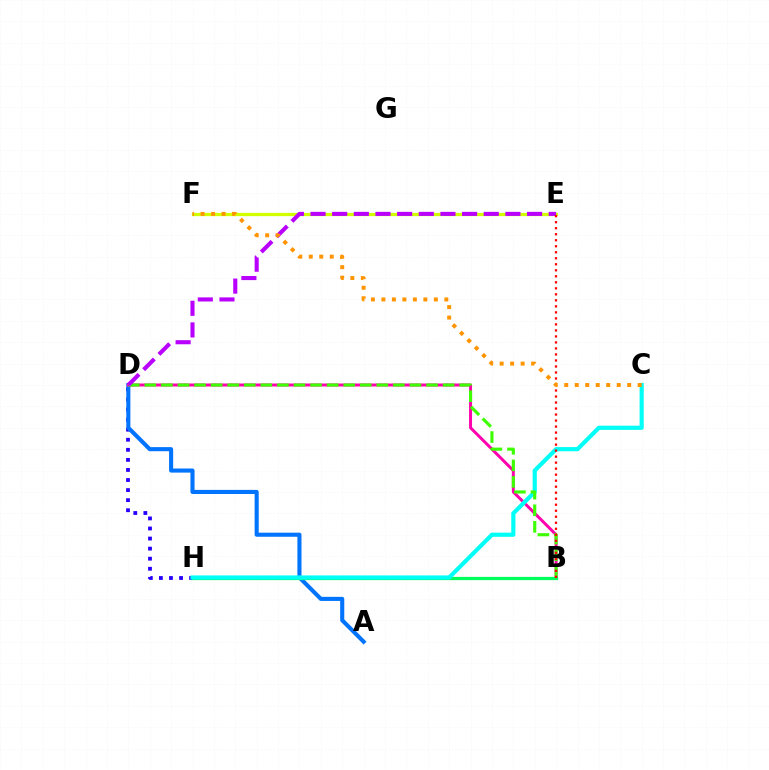{('D', 'H'): [{'color': '#2500ff', 'line_style': 'dotted', 'thickness': 2.74}], ('A', 'D'): [{'color': '#0074ff', 'line_style': 'solid', 'thickness': 2.94}], ('B', 'D'): [{'color': '#ff00ac', 'line_style': 'solid', 'thickness': 2.14}, {'color': '#3dff00', 'line_style': 'dashed', 'thickness': 2.25}], ('B', 'H'): [{'color': '#00ff5c', 'line_style': 'solid', 'thickness': 2.34}], ('E', 'F'): [{'color': '#d1ff00', 'line_style': 'solid', 'thickness': 2.35}], ('C', 'H'): [{'color': '#00fff6', 'line_style': 'solid', 'thickness': 3.0}], ('D', 'E'): [{'color': '#b900ff', 'line_style': 'dashed', 'thickness': 2.94}], ('B', 'E'): [{'color': '#ff0000', 'line_style': 'dotted', 'thickness': 1.63}], ('C', 'F'): [{'color': '#ff9400', 'line_style': 'dotted', 'thickness': 2.85}]}